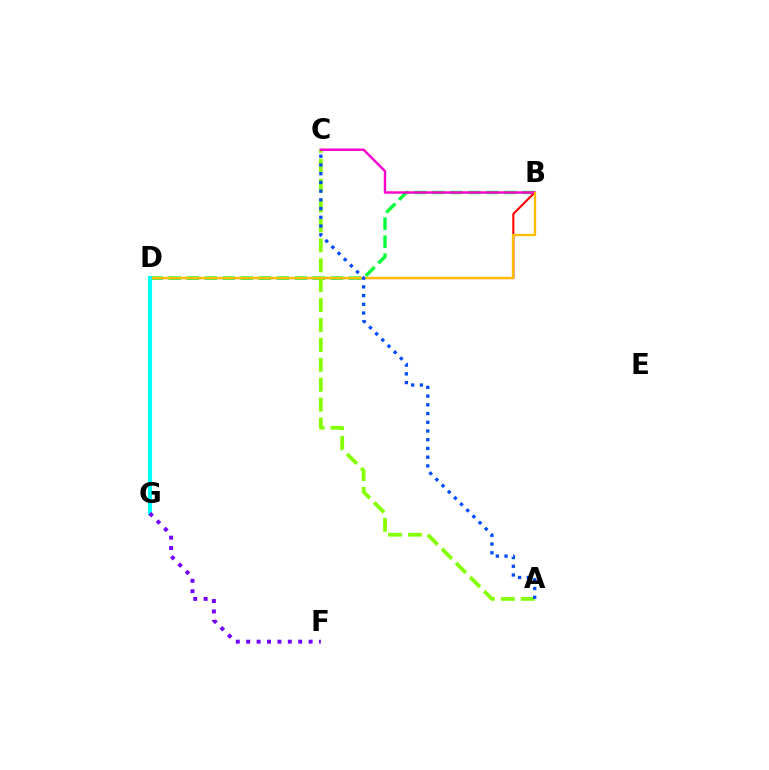{('B', 'D'): [{'color': '#00ff39', 'line_style': 'dashed', 'thickness': 2.45}, {'color': '#ff0000', 'line_style': 'solid', 'thickness': 1.5}, {'color': '#ffbd00', 'line_style': 'solid', 'thickness': 1.68}], ('A', 'C'): [{'color': '#84ff00', 'line_style': 'dashed', 'thickness': 2.71}, {'color': '#004bff', 'line_style': 'dotted', 'thickness': 2.37}], ('B', 'C'): [{'color': '#ff00cf', 'line_style': 'solid', 'thickness': 1.76}], ('D', 'G'): [{'color': '#00fff6', 'line_style': 'solid', 'thickness': 2.98}], ('F', 'G'): [{'color': '#7200ff', 'line_style': 'dotted', 'thickness': 2.83}]}